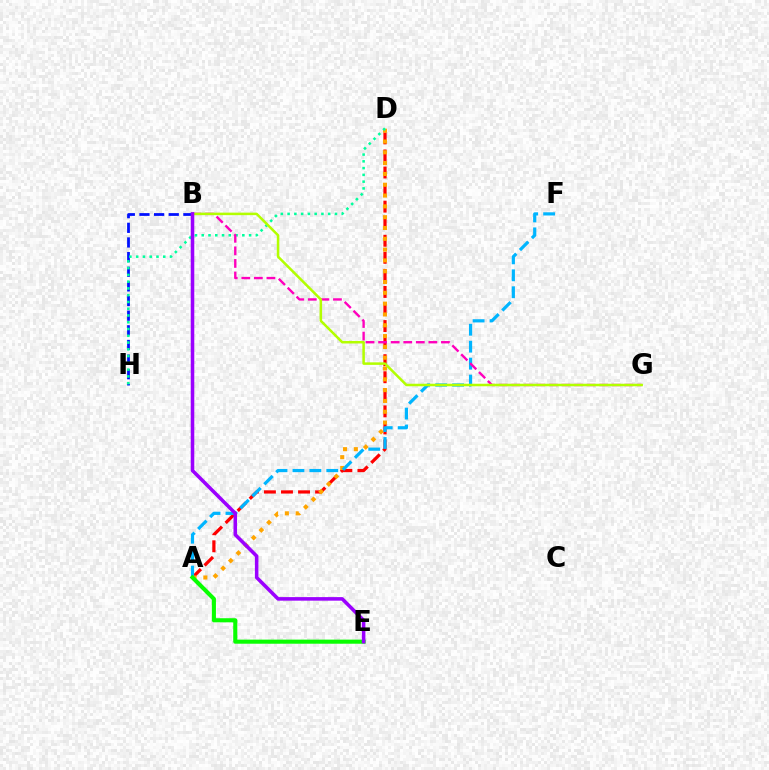{('B', 'H'): [{'color': '#0010ff', 'line_style': 'dashed', 'thickness': 1.99}], ('A', 'D'): [{'color': '#ff0000', 'line_style': 'dashed', 'thickness': 2.32}, {'color': '#ffa500', 'line_style': 'dotted', 'thickness': 2.94}], ('D', 'H'): [{'color': '#00ff9d', 'line_style': 'dotted', 'thickness': 1.84}], ('A', 'F'): [{'color': '#00b5ff', 'line_style': 'dashed', 'thickness': 2.3}], ('B', 'G'): [{'color': '#ff00bd', 'line_style': 'dashed', 'thickness': 1.71}, {'color': '#b3ff00', 'line_style': 'solid', 'thickness': 1.81}], ('A', 'E'): [{'color': '#08ff00', 'line_style': 'solid', 'thickness': 2.95}], ('B', 'E'): [{'color': '#9b00ff', 'line_style': 'solid', 'thickness': 2.56}]}